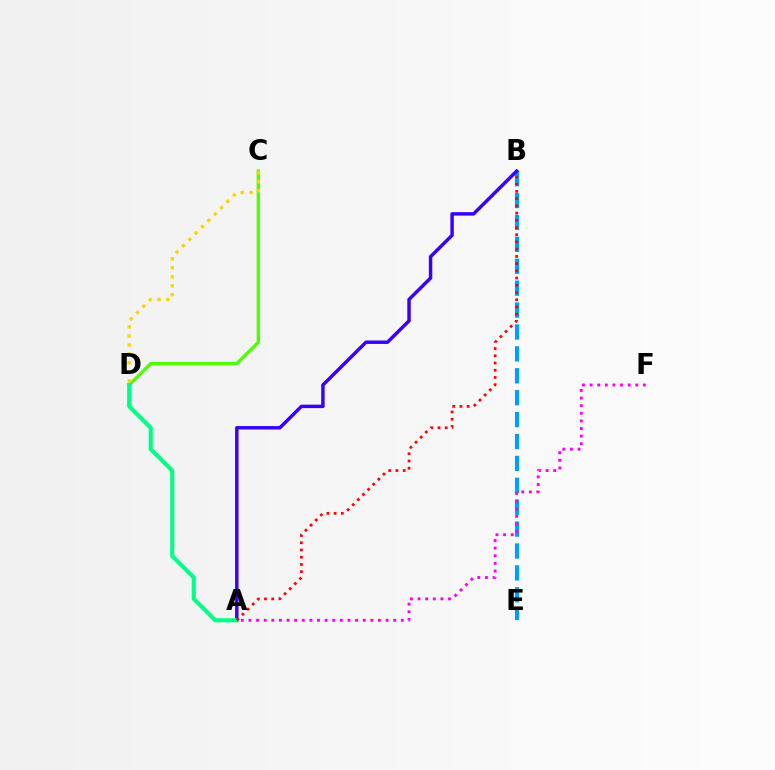{('C', 'D'): [{'color': '#4fff00', 'line_style': 'solid', 'thickness': 2.43}, {'color': '#ffd500', 'line_style': 'dotted', 'thickness': 2.44}], ('B', 'E'): [{'color': '#009eff', 'line_style': 'dashed', 'thickness': 2.98}], ('A', 'F'): [{'color': '#ff00ed', 'line_style': 'dotted', 'thickness': 2.07}], ('A', 'B'): [{'color': '#3700ff', 'line_style': 'solid', 'thickness': 2.48}, {'color': '#ff0000', 'line_style': 'dotted', 'thickness': 1.96}], ('A', 'D'): [{'color': '#00ff86', 'line_style': 'solid', 'thickness': 2.94}]}